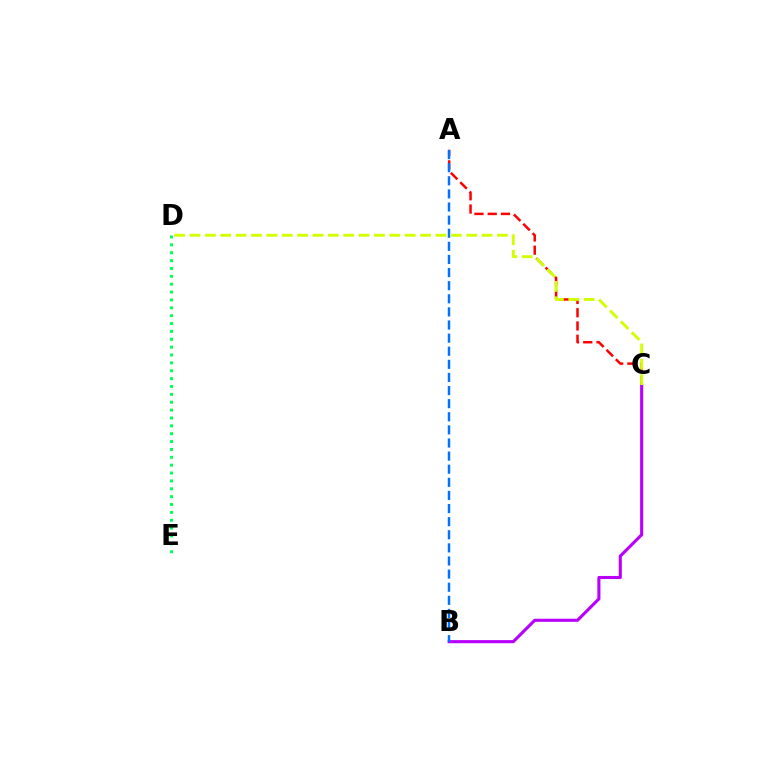{('A', 'C'): [{'color': '#ff0000', 'line_style': 'dashed', 'thickness': 1.8}], ('B', 'C'): [{'color': '#b900ff', 'line_style': 'solid', 'thickness': 2.23}], ('A', 'B'): [{'color': '#0074ff', 'line_style': 'dashed', 'thickness': 1.78}], ('C', 'D'): [{'color': '#d1ff00', 'line_style': 'dashed', 'thickness': 2.09}], ('D', 'E'): [{'color': '#00ff5c', 'line_style': 'dotted', 'thickness': 2.14}]}